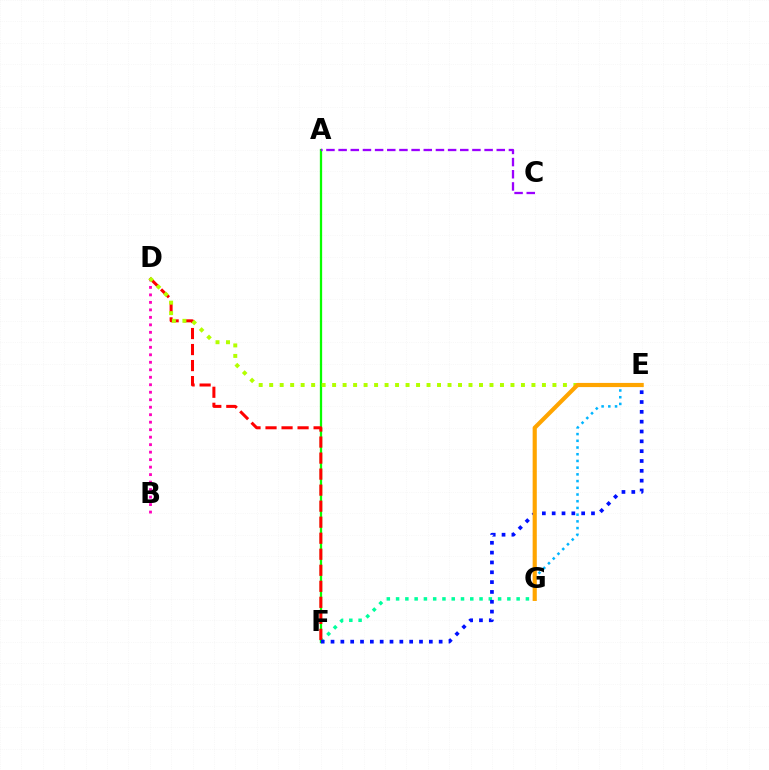{('F', 'G'): [{'color': '#00ff9d', 'line_style': 'dotted', 'thickness': 2.52}], ('B', 'D'): [{'color': '#ff00bd', 'line_style': 'dotted', 'thickness': 2.03}], ('A', 'F'): [{'color': '#08ff00', 'line_style': 'solid', 'thickness': 1.65}], ('A', 'C'): [{'color': '#9b00ff', 'line_style': 'dashed', 'thickness': 1.65}], ('D', 'F'): [{'color': '#ff0000', 'line_style': 'dashed', 'thickness': 2.18}], ('D', 'E'): [{'color': '#b3ff00', 'line_style': 'dotted', 'thickness': 2.85}], ('E', 'G'): [{'color': '#00b5ff', 'line_style': 'dotted', 'thickness': 1.82}, {'color': '#ffa500', 'line_style': 'solid', 'thickness': 2.99}], ('E', 'F'): [{'color': '#0010ff', 'line_style': 'dotted', 'thickness': 2.67}]}